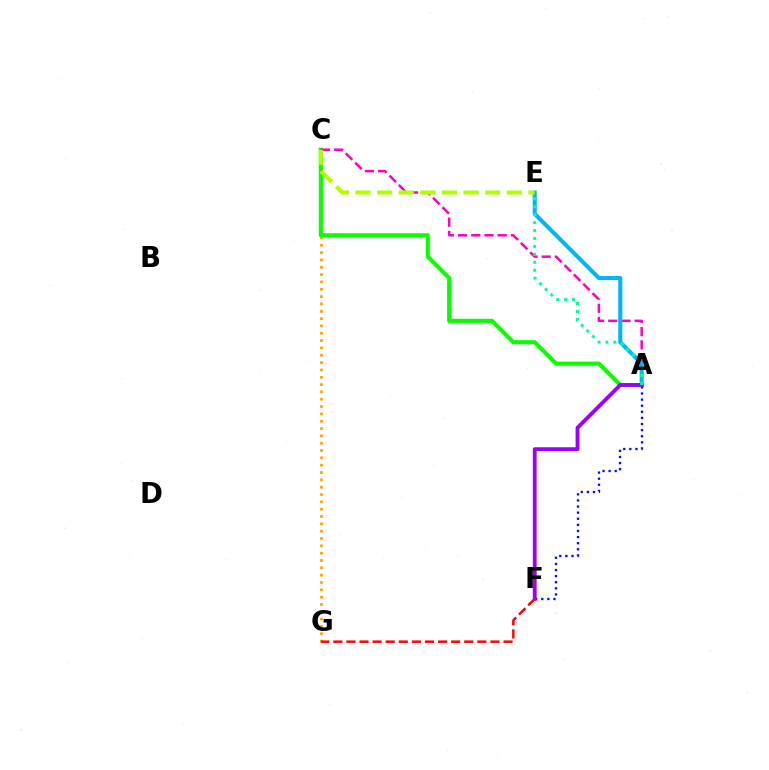{('C', 'G'): [{'color': '#ffa500', 'line_style': 'dotted', 'thickness': 1.99}], ('A', 'C'): [{'color': '#08ff00', 'line_style': 'solid', 'thickness': 2.96}, {'color': '#ff00bd', 'line_style': 'dashed', 'thickness': 1.8}], ('A', 'E'): [{'color': '#00b5ff', 'line_style': 'solid', 'thickness': 2.92}, {'color': '#00ff9d', 'line_style': 'dotted', 'thickness': 2.16}], ('A', 'F'): [{'color': '#0010ff', 'line_style': 'dotted', 'thickness': 1.66}, {'color': '#9b00ff', 'line_style': 'solid', 'thickness': 2.76}], ('C', 'E'): [{'color': '#b3ff00', 'line_style': 'dashed', 'thickness': 2.94}], ('F', 'G'): [{'color': '#ff0000', 'line_style': 'dashed', 'thickness': 1.78}]}